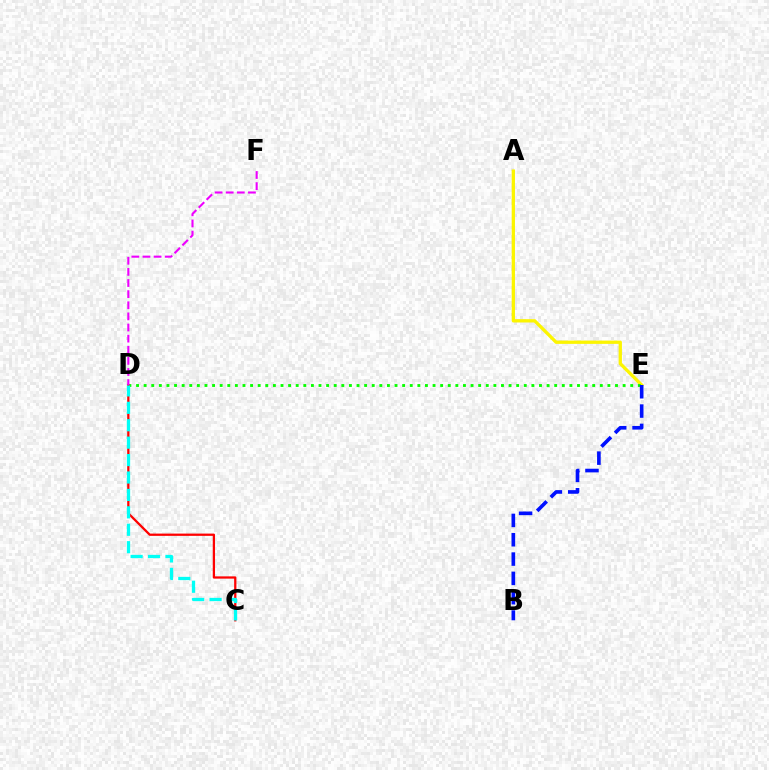{('A', 'E'): [{'color': '#fcf500', 'line_style': 'solid', 'thickness': 2.38}], ('D', 'E'): [{'color': '#08ff00', 'line_style': 'dotted', 'thickness': 2.07}], ('C', 'D'): [{'color': '#ff0000', 'line_style': 'solid', 'thickness': 1.63}, {'color': '#00fff6', 'line_style': 'dashed', 'thickness': 2.37}], ('D', 'F'): [{'color': '#ee00ff', 'line_style': 'dashed', 'thickness': 1.51}], ('B', 'E'): [{'color': '#0010ff', 'line_style': 'dashed', 'thickness': 2.63}]}